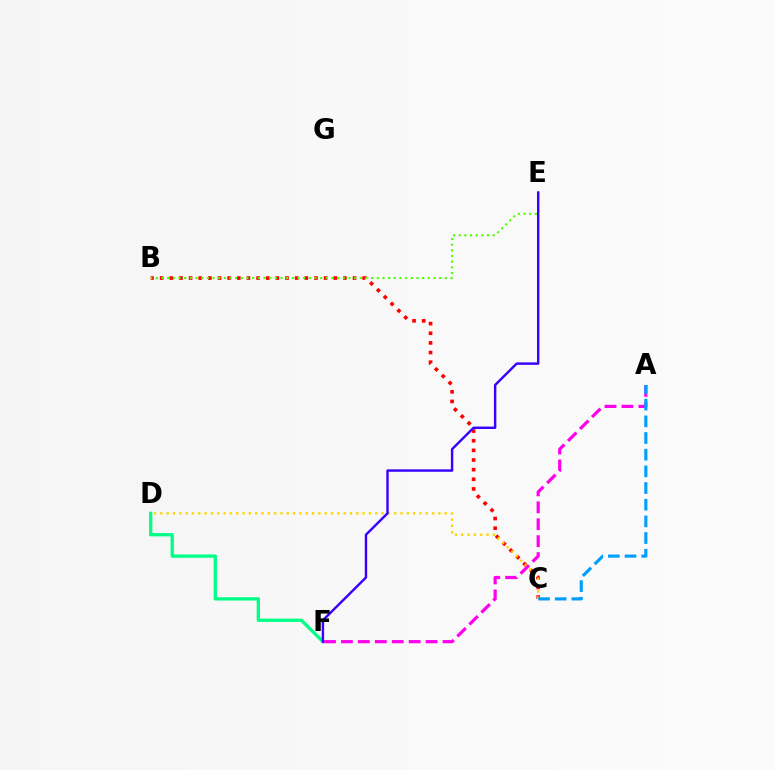{('B', 'C'): [{'color': '#ff0000', 'line_style': 'dotted', 'thickness': 2.62}], ('D', 'F'): [{'color': '#00ff86', 'line_style': 'solid', 'thickness': 2.37}], ('C', 'D'): [{'color': '#ffd500', 'line_style': 'dotted', 'thickness': 1.72}], ('B', 'E'): [{'color': '#4fff00', 'line_style': 'dotted', 'thickness': 1.54}], ('E', 'F'): [{'color': '#3700ff', 'line_style': 'solid', 'thickness': 1.74}], ('A', 'F'): [{'color': '#ff00ed', 'line_style': 'dashed', 'thickness': 2.3}], ('A', 'C'): [{'color': '#009eff', 'line_style': 'dashed', 'thickness': 2.27}]}